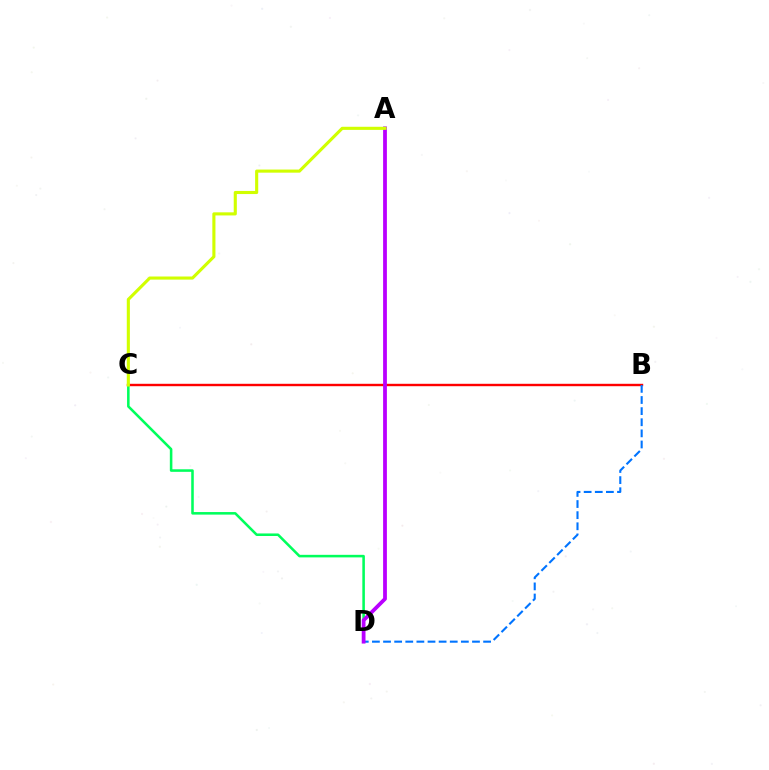{('B', 'C'): [{'color': '#ff0000', 'line_style': 'solid', 'thickness': 1.74}], ('C', 'D'): [{'color': '#00ff5c', 'line_style': 'solid', 'thickness': 1.84}], ('B', 'D'): [{'color': '#0074ff', 'line_style': 'dashed', 'thickness': 1.51}], ('A', 'D'): [{'color': '#b900ff', 'line_style': 'solid', 'thickness': 2.72}], ('A', 'C'): [{'color': '#d1ff00', 'line_style': 'solid', 'thickness': 2.24}]}